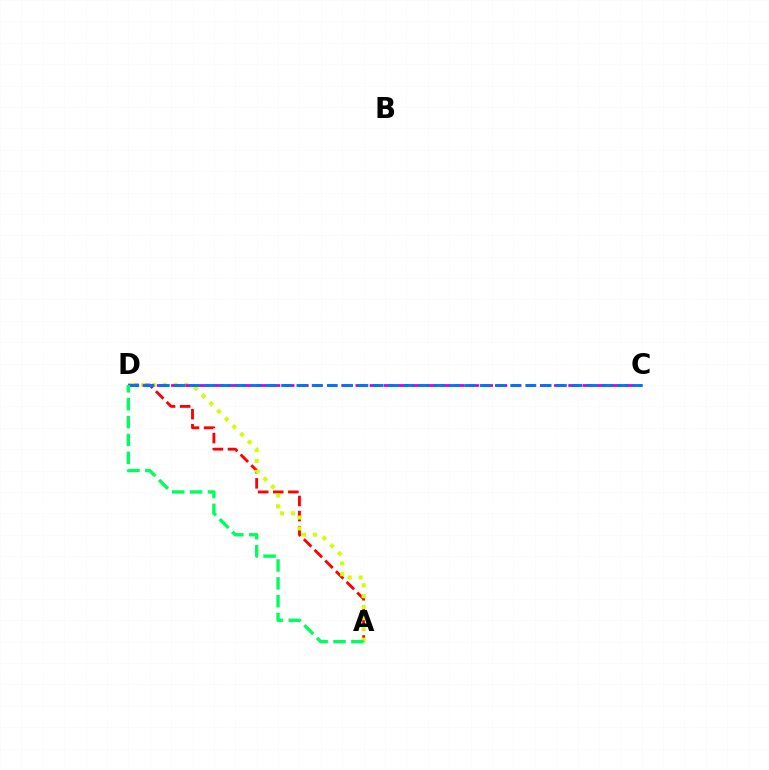{('A', 'D'): [{'color': '#ff0000', 'line_style': 'dashed', 'thickness': 2.05}, {'color': '#d1ff00', 'line_style': 'dotted', 'thickness': 2.95}, {'color': '#00ff5c', 'line_style': 'dashed', 'thickness': 2.43}], ('C', 'D'): [{'color': '#b900ff', 'line_style': 'dashed', 'thickness': 1.93}, {'color': '#0074ff', 'line_style': 'dashed', 'thickness': 2.07}]}